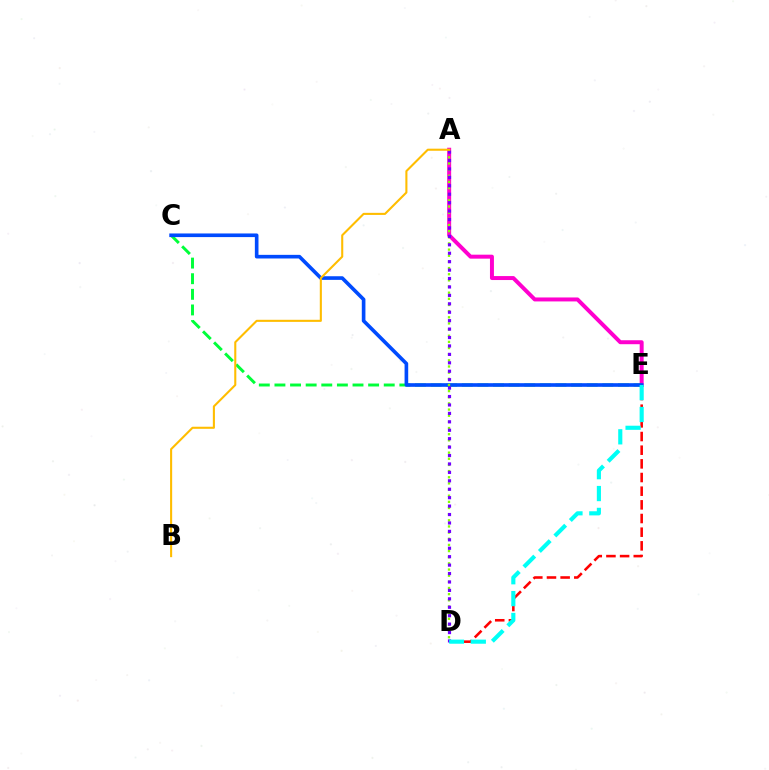{('A', 'E'): [{'color': '#ff00cf', 'line_style': 'solid', 'thickness': 2.86}], ('D', 'E'): [{'color': '#ff0000', 'line_style': 'dashed', 'thickness': 1.86}, {'color': '#00fff6', 'line_style': 'dashed', 'thickness': 2.97}], ('C', 'E'): [{'color': '#00ff39', 'line_style': 'dashed', 'thickness': 2.12}, {'color': '#004bff', 'line_style': 'solid', 'thickness': 2.62}], ('A', 'D'): [{'color': '#84ff00', 'line_style': 'dotted', 'thickness': 1.67}, {'color': '#7200ff', 'line_style': 'dotted', 'thickness': 2.29}], ('A', 'B'): [{'color': '#ffbd00', 'line_style': 'solid', 'thickness': 1.5}]}